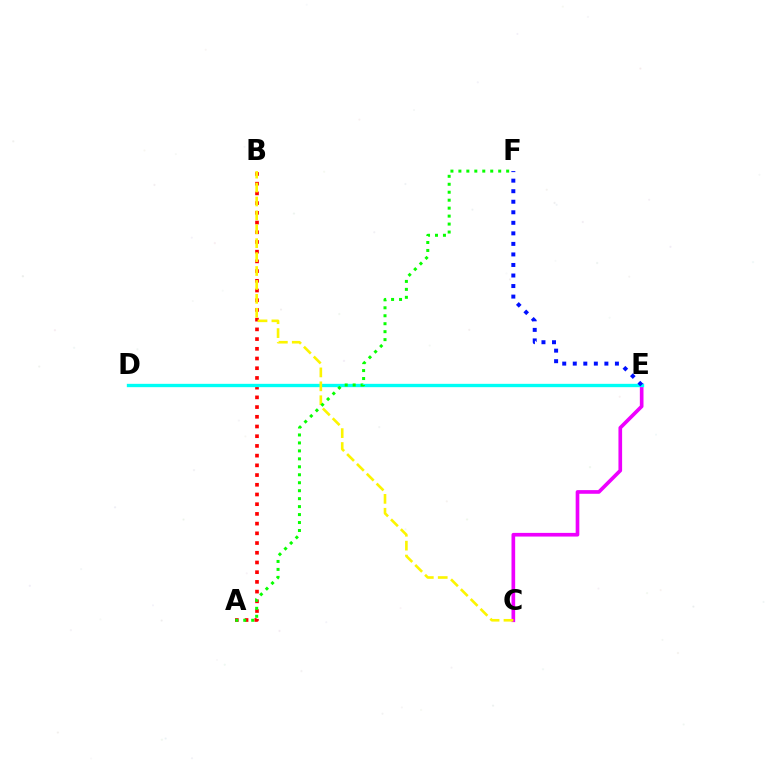{('C', 'E'): [{'color': '#ee00ff', 'line_style': 'solid', 'thickness': 2.64}], ('A', 'B'): [{'color': '#ff0000', 'line_style': 'dotted', 'thickness': 2.64}], ('D', 'E'): [{'color': '#00fff6', 'line_style': 'solid', 'thickness': 2.4}], ('B', 'C'): [{'color': '#fcf500', 'line_style': 'dashed', 'thickness': 1.89}], ('E', 'F'): [{'color': '#0010ff', 'line_style': 'dotted', 'thickness': 2.86}], ('A', 'F'): [{'color': '#08ff00', 'line_style': 'dotted', 'thickness': 2.16}]}